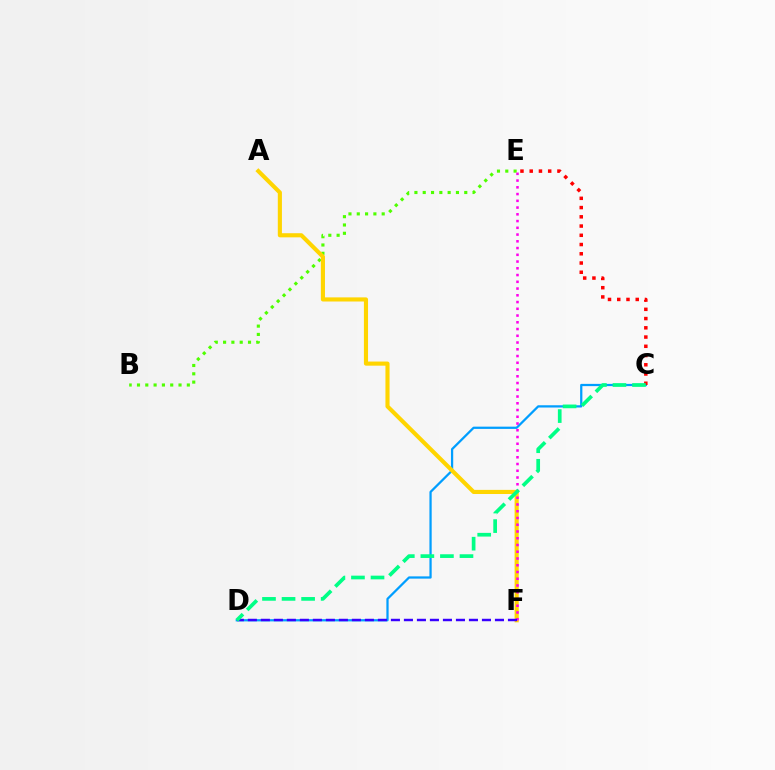{('C', 'D'): [{'color': '#009eff', 'line_style': 'solid', 'thickness': 1.62}, {'color': '#00ff86', 'line_style': 'dashed', 'thickness': 2.66}], ('B', 'E'): [{'color': '#4fff00', 'line_style': 'dotted', 'thickness': 2.26}], ('A', 'F'): [{'color': '#ffd500', 'line_style': 'solid', 'thickness': 2.97}], ('C', 'E'): [{'color': '#ff0000', 'line_style': 'dotted', 'thickness': 2.51}], ('E', 'F'): [{'color': '#ff00ed', 'line_style': 'dotted', 'thickness': 1.83}], ('D', 'F'): [{'color': '#3700ff', 'line_style': 'dashed', 'thickness': 1.77}]}